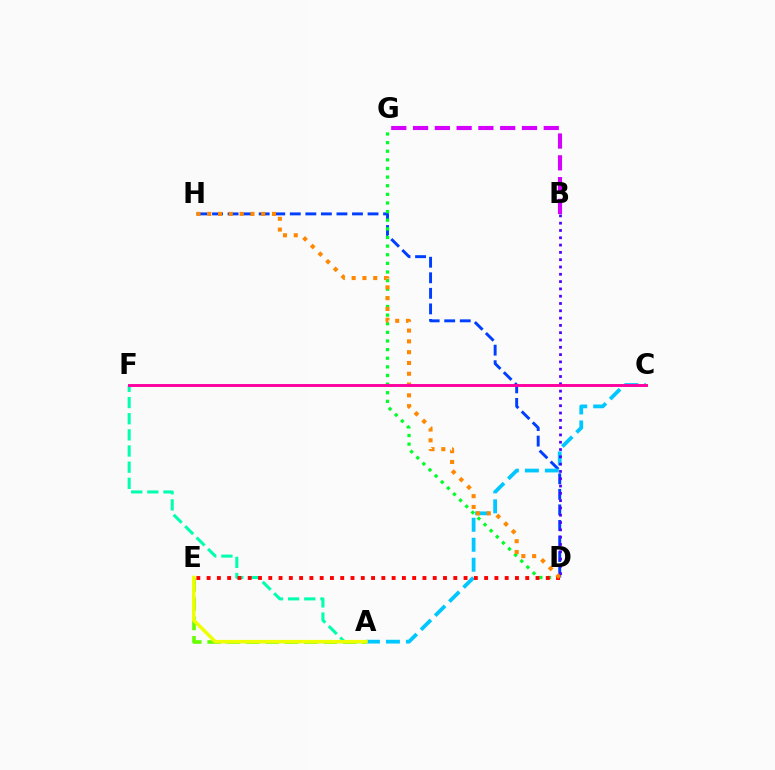{('D', 'H'): [{'color': '#003fff', 'line_style': 'dashed', 'thickness': 2.11}, {'color': '#ff8800', 'line_style': 'dotted', 'thickness': 2.93}], ('A', 'C'): [{'color': '#00c7ff', 'line_style': 'dashed', 'thickness': 2.71}], ('A', 'F'): [{'color': '#00ffaf', 'line_style': 'dashed', 'thickness': 2.19}], ('B', 'D'): [{'color': '#4f00ff', 'line_style': 'dotted', 'thickness': 1.98}], ('D', 'G'): [{'color': '#00ff27', 'line_style': 'dotted', 'thickness': 2.34}], ('A', 'E'): [{'color': '#66ff00', 'line_style': 'dashed', 'thickness': 2.63}, {'color': '#eeff00', 'line_style': 'solid', 'thickness': 2.52}], ('D', 'E'): [{'color': '#ff0000', 'line_style': 'dotted', 'thickness': 2.79}], ('C', 'F'): [{'color': '#ff00a0', 'line_style': 'solid', 'thickness': 2.09}], ('B', 'G'): [{'color': '#d600ff', 'line_style': 'dashed', 'thickness': 2.96}]}